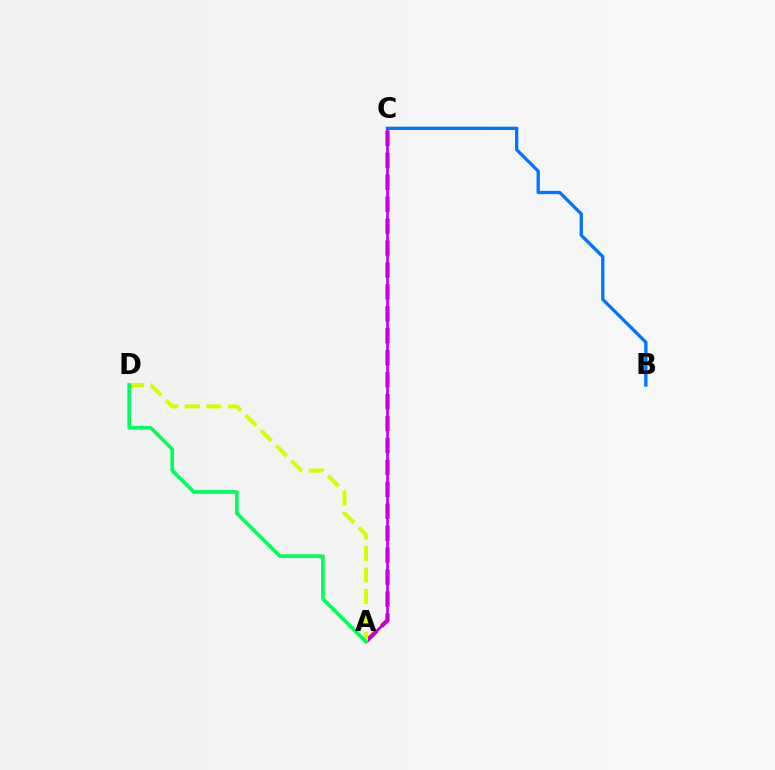{('A', 'C'): [{'color': '#ff0000', 'line_style': 'dashed', 'thickness': 2.98}, {'color': '#b900ff', 'line_style': 'solid', 'thickness': 1.93}], ('B', 'C'): [{'color': '#0074ff', 'line_style': 'solid', 'thickness': 2.37}], ('A', 'D'): [{'color': '#d1ff00', 'line_style': 'dashed', 'thickness': 2.92}, {'color': '#00ff5c', 'line_style': 'solid', 'thickness': 2.65}]}